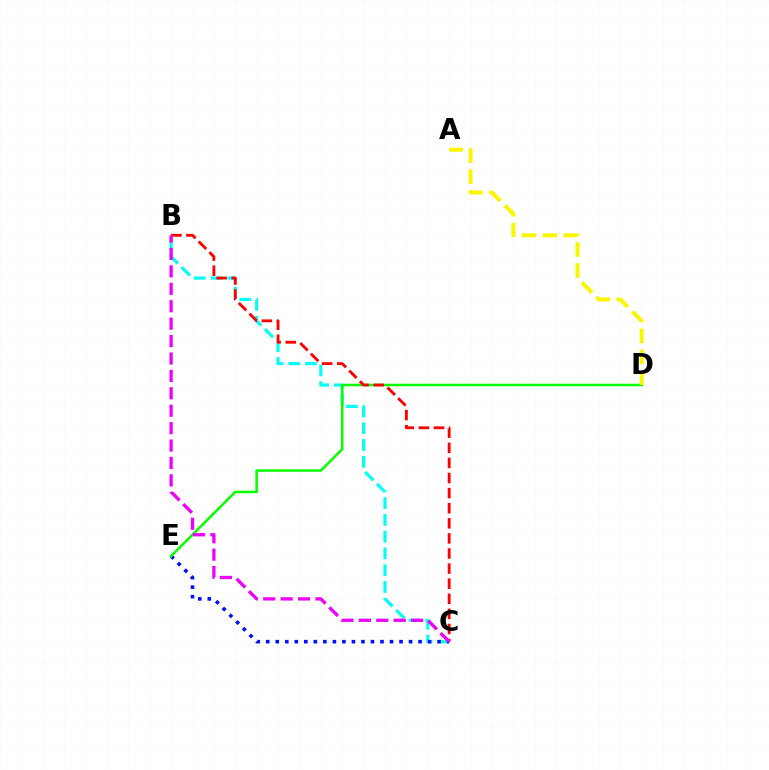{('B', 'C'): [{'color': '#00fff6', 'line_style': 'dashed', 'thickness': 2.28}, {'color': '#ff0000', 'line_style': 'dashed', 'thickness': 2.05}, {'color': '#ee00ff', 'line_style': 'dashed', 'thickness': 2.37}], ('C', 'E'): [{'color': '#0010ff', 'line_style': 'dotted', 'thickness': 2.59}], ('D', 'E'): [{'color': '#08ff00', 'line_style': 'solid', 'thickness': 1.82}], ('A', 'D'): [{'color': '#fcf500', 'line_style': 'dashed', 'thickness': 2.84}]}